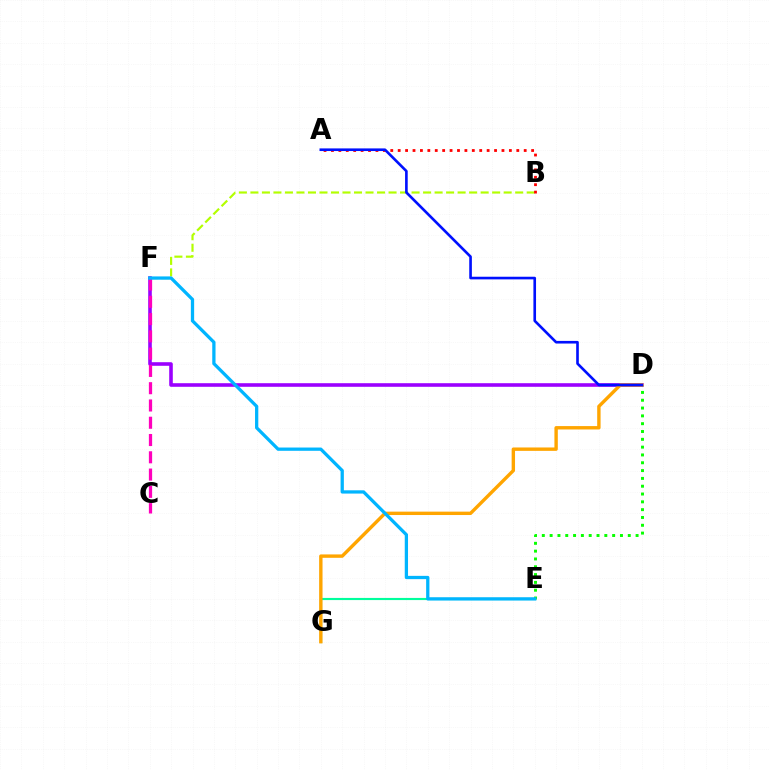{('D', 'F'): [{'color': '#9b00ff', 'line_style': 'solid', 'thickness': 2.59}], ('D', 'E'): [{'color': '#08ff00', 'line_style': 'dotted', 'thickness': 2.12}], ('E', 'G'): [{'color': '#00ff9d', 'line_style': 'solid', 'thickness': 1.55}], ('B', 'F'): [{'color': '#b3ff00', 'line_style': 'dashed', 'thickness': 1.56}], ('A', 'B'): [{'color': '#ff0000', 'line_style': 'dotted', 'thickness': 2.01}], ('C', 'F'): [{'color': '#ff00bd', 'line_style': 'dashed', 'thickness': 2.35}], ('D', 'G'): [{'color': '#ffa500', 'line_style': 'solid', 'thickness': 2.44}], ('E', 'F'): [{'color': '#00b5ff', 'line_style': 'solid', 'thickness': 2.35}], ('A', 'D'): [{'color': '#0010ff', 'line_style': 'solid', 'thickness': 1.9}]}